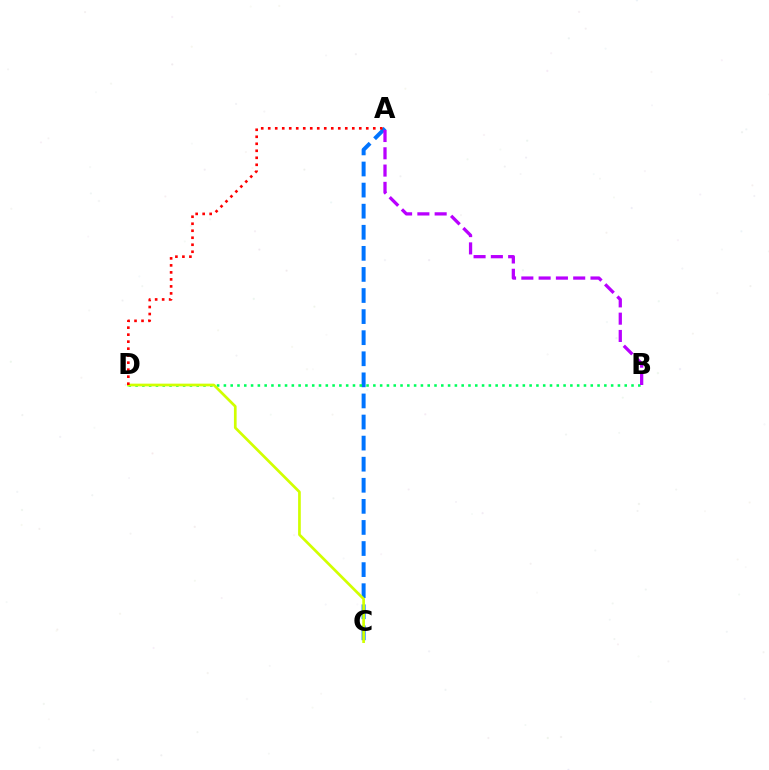{('A', 'C'): [{'color': '#0074ff', 'line_style': 'dashed', 'thickness': 2.86}], ('B', 'D'): [{'color': '#00ff5c', 'line_style': 'dotted', 'thickness': 1.85}], ('C', 'D'): [{'color': '#d1ff00', 'line_style': 'solid', 'thickness': 1.94}], ('A', 'D'): [{'color': '#ff0000', 'line_style': 'dotted', 'thickness': 1.9}], ('A', 'B'): [{'color': '#b900ff', 'line_style': 'dashed', 'thickness': 2.35}]}